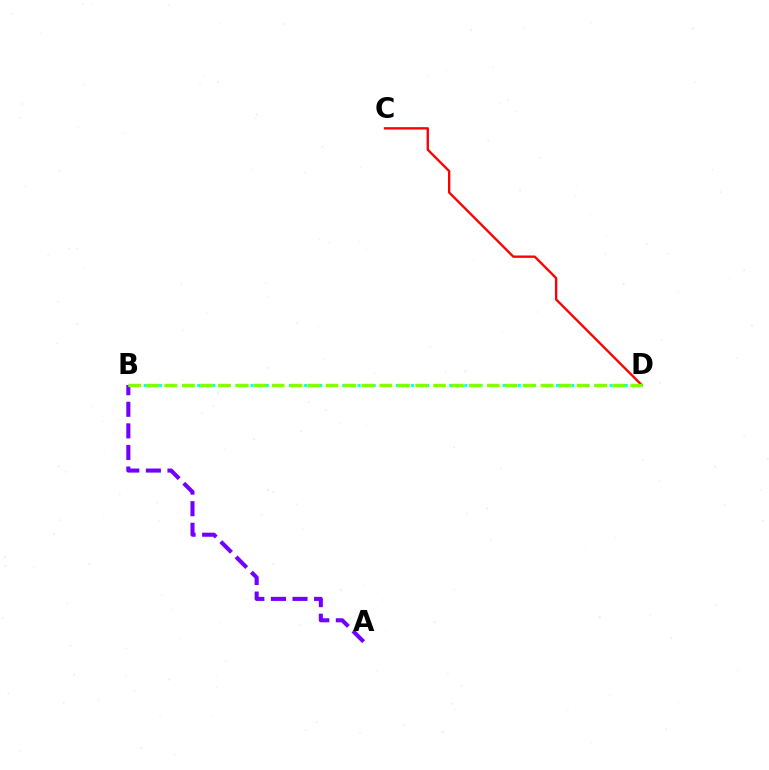{('C', 'D'): [{'color': '#ff0000', 'line_style': 'solid', 'thickness': 1.7}], ('A', 'B'): [{'color': '#7200ff', 'line_style': 'dashed', 'thickness': 2.93}], ('B', 'D'): [{'color': '#00fff6', 'line_style': 'dotted', 'thickness': 2.07}, {'color': '#84ff00', 'line_style': 'dashed', 'thickness': 2.44}]}